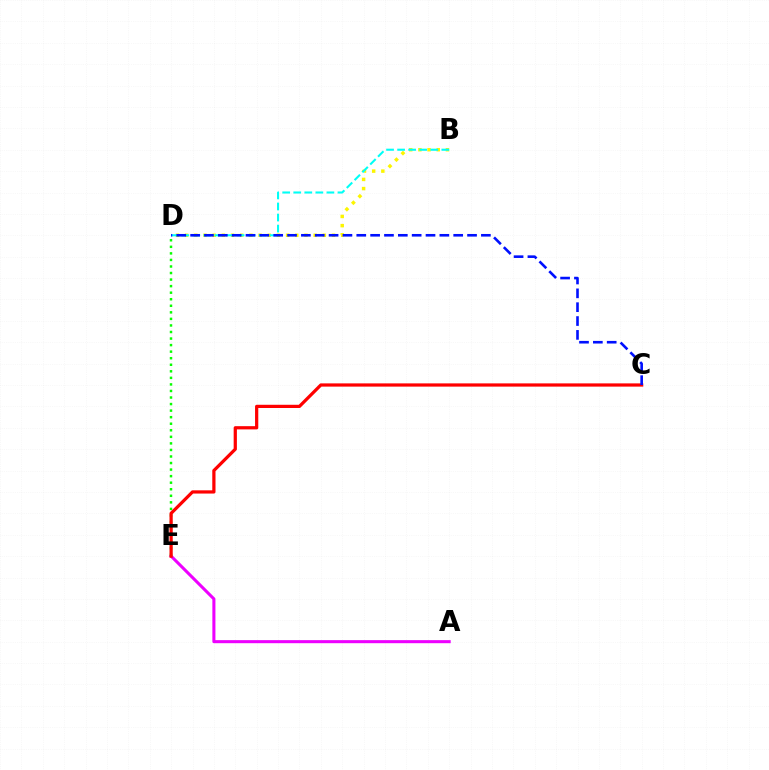{('B', 'D'): [{'color': '#fcf500', 'line_style': 'dotted', 'thickness': 2.49}, {'color': '#00fff6', 'line_style': 'dashed', 'thickness': 1.5}], ('A', 'E'): [{'color': '#ee00ff', 'line_style': 'solid', 'thickness': 2.2}], ('D', 'E'): [{'color': '#08ff00', 'line_style': 'dotted', 'thickness': 1.78}], ('C', 'E'): [{'color': '#ff0000', 'line_style': 'solid', 'thickness': 2.33}], ('C', 'D'): [{'color': '#0010ff', 'line_style': 'dashed', 'thickness': 1.88}]}